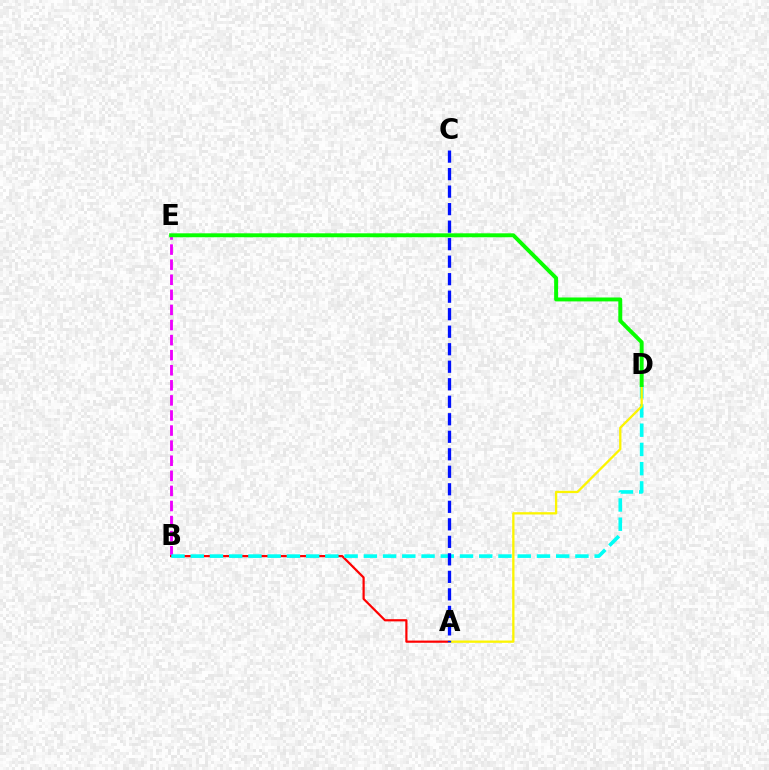{('B', 'E'): [{'color': '#ee00ff', 'line_style': 'dashed', 'thickness': 2.05}], ('A', 'B'): [{'color': '#ff0000', 'line_style': 'solid', 'thickness': 1.58}], ('B', 'D'): [{'color': '#00fff6', 'line_style': 'dashed', 'thickness': 2.61}], ('A', 'D'): [{'color': '#fcf500', 'line_style': 'solid', 'thickness': 1.66}], ('D', 'E'): [{'color': '#08ff00', 'line_style': 'solid', 'thickness': 2.83}], ('A', 'C'): [{'color': '#0010ff', 'line_style': 'dashed', 'thickness': 2.38}]}